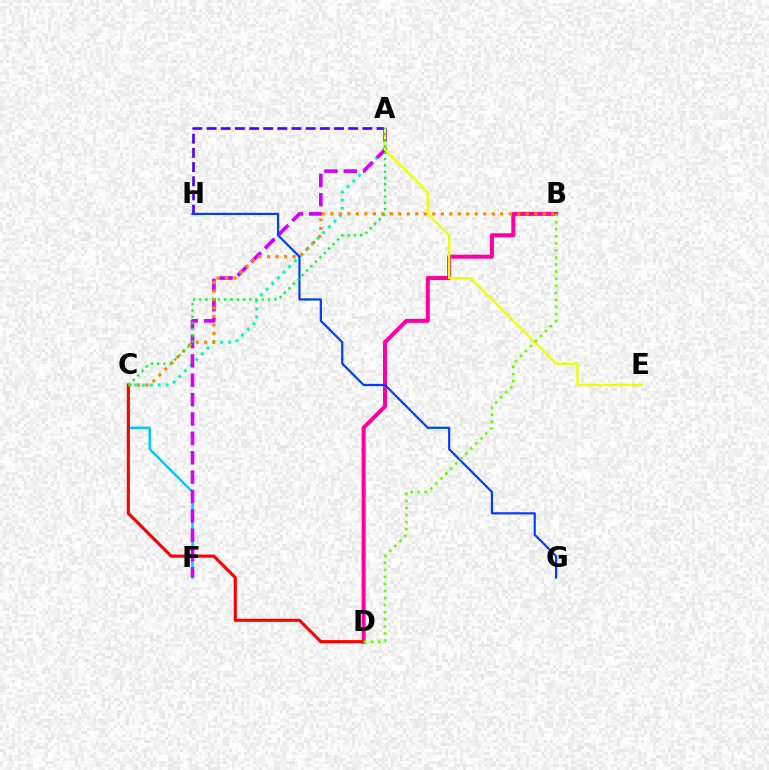{('B', 'D'): [{'color': '#ff00a0', 'line_style': 'solid', 'thickness': 2.89}, {'color': '#66ff00', 'line_style': 'dotted', 'thickness': 1.92}], ('C', 'F'): [{'color': '#00c7ff', 'line_style': 'solid', 'thickness': 1.74}], ('A', 'C'): [{'color': '#00ffaf', 'line_style': 'dotted', 'thickness': 2.17}, {'color': '#00ff27', 'line_style': 'dotted', 'thickness': 1.7}], ('C', 'D'): [{'color': '#ff0000', 'line_style': 'solid', 'thickness': 2.24}], ('A', 'F'): [{'color': '#d600ff', 'line_style': 'dashed', 'thickness': 2.63}], ('B', 'C'): [{'color': '#ff8800', 'line_style': 'dotted', 'thickness': 2.31}], ('A', 'H'): [{'color': '#4f00ff', 'line_style': 'dashed', 'thickness': 1.92}], ('A', 'E'): [{'color': '#eeff00', 'line_style': 'solid', 'thickness': 1.65}], ('G', 'H'): [{'color': '#003fff', 'line_style': 'solid', 'thickness': 1.59}]}